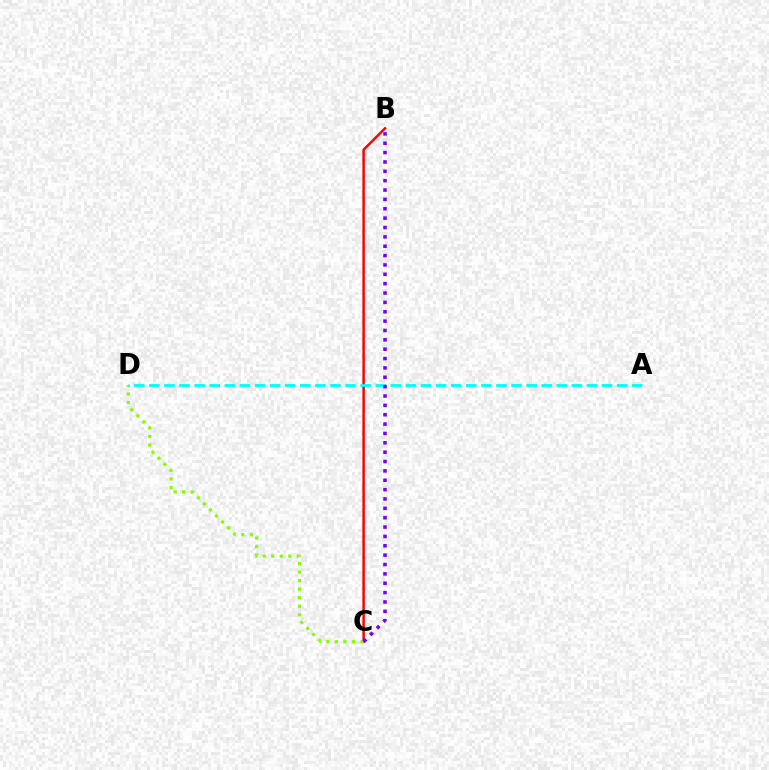{('B', 'C'): [{'color': '#ff0000', 'line_style': 'solid', 'thickness': 1.79}, {'color': '#7200ff', 'line_style': 'dotted', 'thickness': 2.54}], ('C', 'D'): [{'color': '#84ff00', 'line_style': 'dotted', 'thickness': 2.32}], ('A', 'D'): [{'color': '#00fff6', 'line_style': 'dashed', 'thickness': 2.05}]}